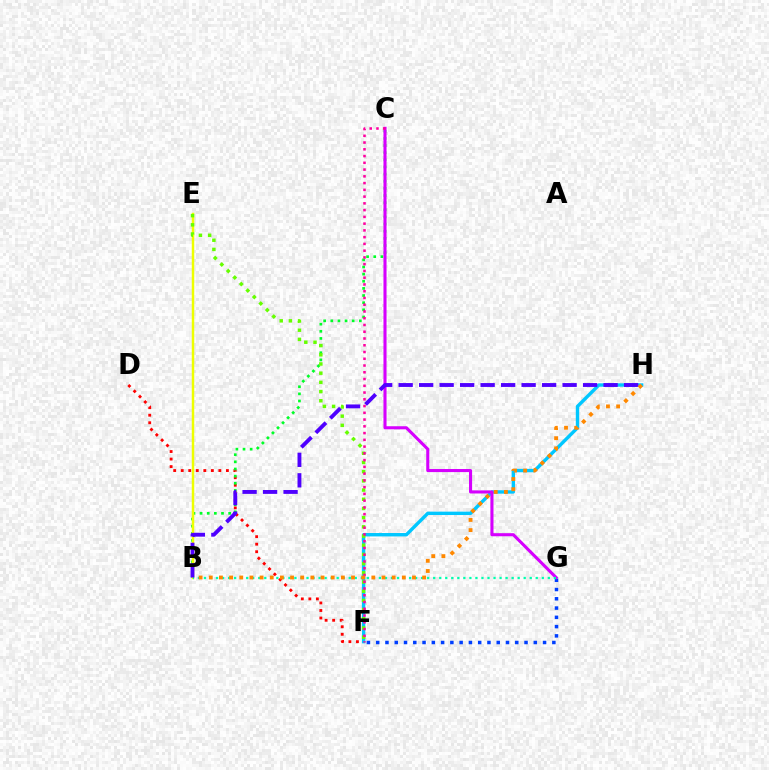{('D', 'F'): [{'color': '#ff0000', 'line_style': 'dotted', 'thickness': 2.05}], ('B', 'C'): [{'color': '#00ff27', 'line_style': 'dotted', 'thickness': 1.94}], ('F', 'H'): [{'color': '#00c7ff', 'line_style': 'solid', 'thickness': 2.45}], ('B', 'E'): [{'color': '#eeff00', 'line_style': 'solid', 'thickness': 1.77}], ('F', 'G'): [{'color': '#003fff', 'line_style': 'dotted', 'thickness': 2.52}], ('C', 'G'): [{'color': '#d600ff', 'line_style': 'solid', 'thickness': 2.22}], ('B', 'G'): [{'color': '#00ffaf', 'line_style': 'dotted', 'thickness': 1.64}], ('E', 'F'): [{'color': '#66ff00', 'line_style': 'dotted', 'thickness': 2.5}], ('C', 'F'): [{'color': '#ff00a0', 'line_style': 'dotted', 'thickness': 1.84}], ('B', 'H'): [{'color': '#4f00ff', 'line_style': 'dashed', 'thickness': 2.78}, {'color': '#ff8800', 'line_style': 'dotted', 'thickness': 2.76}]}